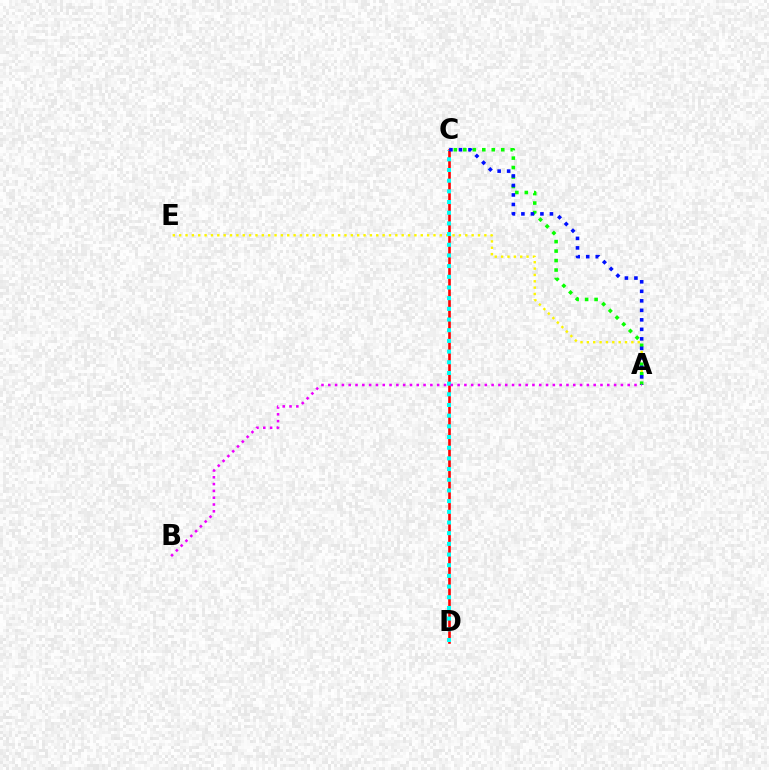{('A', 'E'): [{'color': '#fcf500', 'line_style': 'dotted', 'thickness': 1.73}], ('A', 'C'): [{'color': '#08ff00', 'line_style': 'dotted', 'thickness': 2.58}, {'color': '#0010ff', 'line_style': 'dotted', 'thickness': 2.58}], ('C', 'D'): [{'color': '#ff0000', 'line_style': 'solid', 'thickness': 1.88}, {'color': '#00fff6', 'line_style': 'dotted', 'thickness': 2.9}], ('A', 'B'): [{'color': '#ee00ff', 'line_style': 'dotted', 'thickness': 1.85}]}